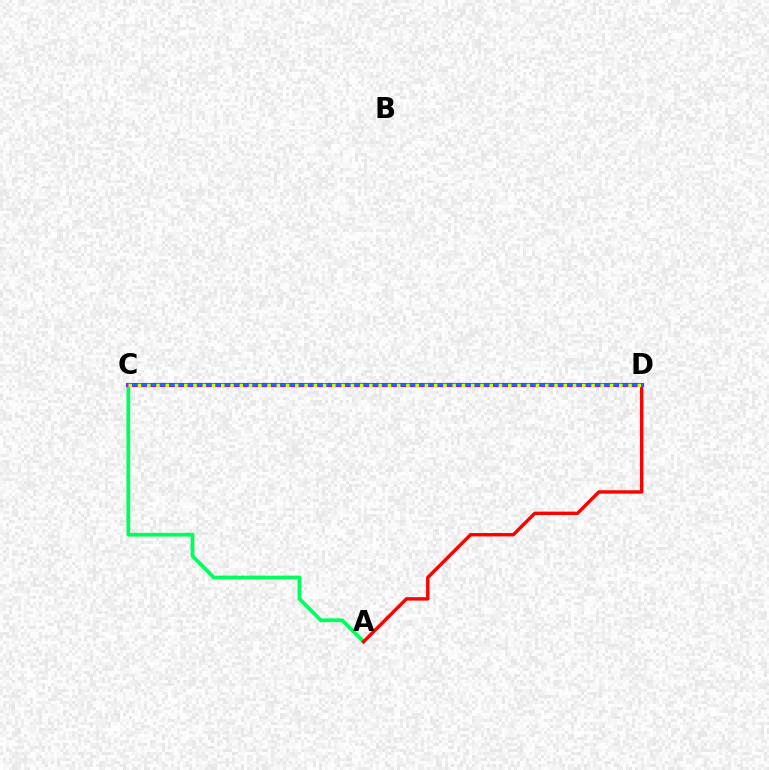{('A', 'C'): [{'color': '#00ff5c', 'line_style': 'solid', 'thickness': 2.7}], ('A', 'D'): [{'color': '#ff0000', 'line_style': 'solid', 'thickness': 2.45}], ('C', 'D'): [{'color': '#b900ff', 'line_style': 'solid', 'thickness': 2.96}, {'color': '#0074ff', 'line_style': 'solid', 'thickness': 1.74}, {'color': '#d1ff00', 'line_style': 'dotted', 'thickness': 2.51}]}